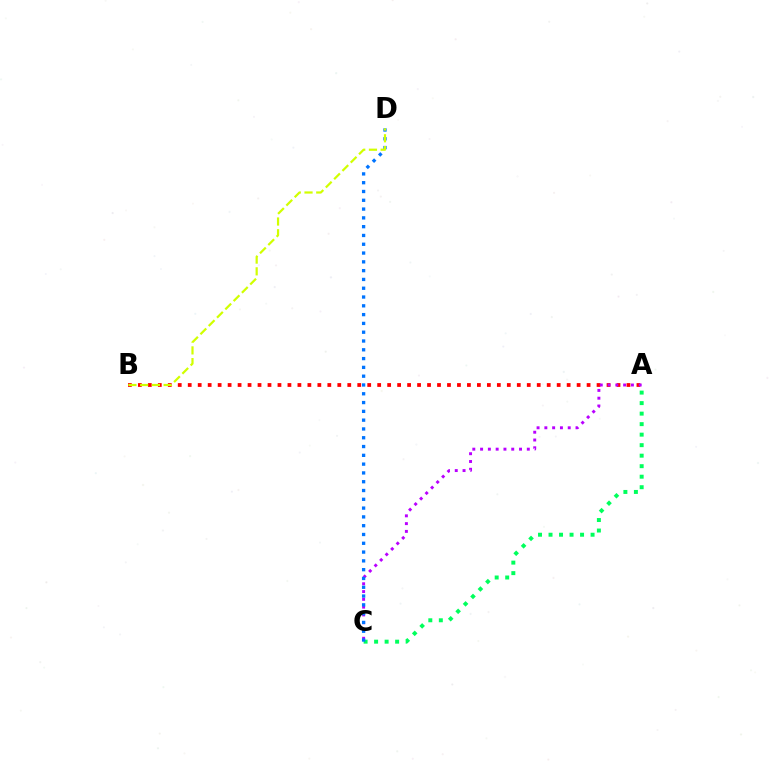{('A', 'C'): [{'color': '#00ff5c', 'line_style': 'dotted', 'thickness': 2.86}, {'color': '#b900ff', 'line_style': 'dotted', 'thickness': 2.12}], ('A', 'B'): [{'color': '#ff0000', 'line_style': 'dotted', 'thickness': 2.71}], ('C', 'D'): [{'color': '#0074ff', 'line_style': 'dotted', 'thickness': 2.39}], ('B', 'D'): [{'color': '#d1ff00', 'line_style': 'dashed', 'thickness': 1.59}]}